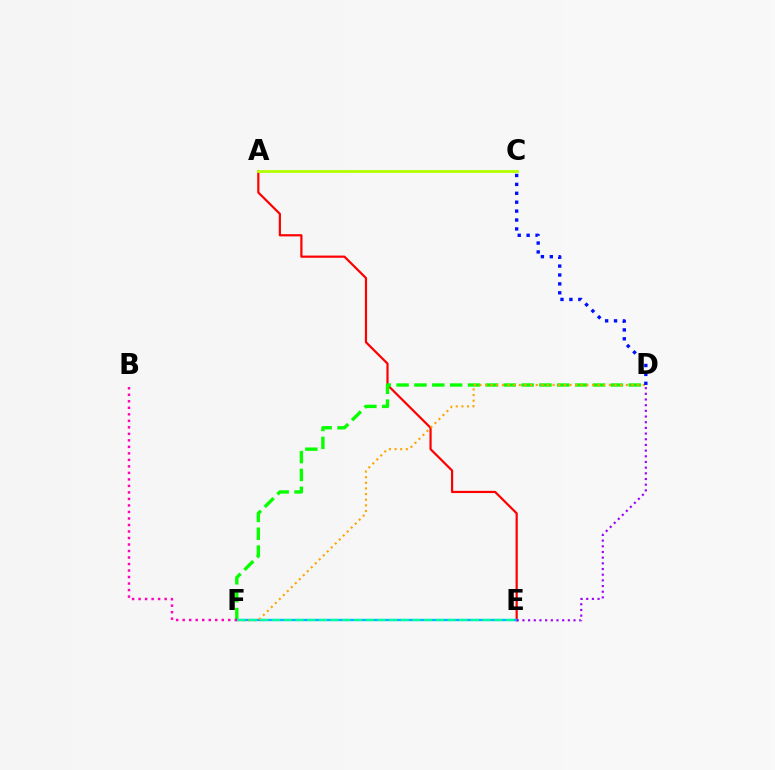{('A', 'E'): [{'color': '#ff0000', 'line_style': 'solid', 'thickness': 1.59}], ('D', 'F'): [{'color': '#08ff00', 'line_style': 'dashed', 'thickness': 2.43}, {'color': '#ffa500', 'line_style': 'dotted', 'thickness': 1.53}], ('E', 'F'): [{'color': '#00b5ff', 'line_style': 'solid', 'thickness': 1.69}, {'color': '#00ff9d', 'line_style': 'dashed', 'thickness': 1.59}], ('D', 'E'): [{'color': '#9b00ff', 'line_style': 'dotted', 'thickness': 1.54}], ('C', 'D'): [{'color': '#0010ff', 'line_style': 'dotted', 'thickness': 2.42}], ('A', 'C'): [{'color': '#b3ff00', 'line_style': 'solid', 'thickness': 2.02}], ('B', 'F'): [{'color': '#ff00bd', 'line_style': 'dotted', 'thickness': 1.77}]}